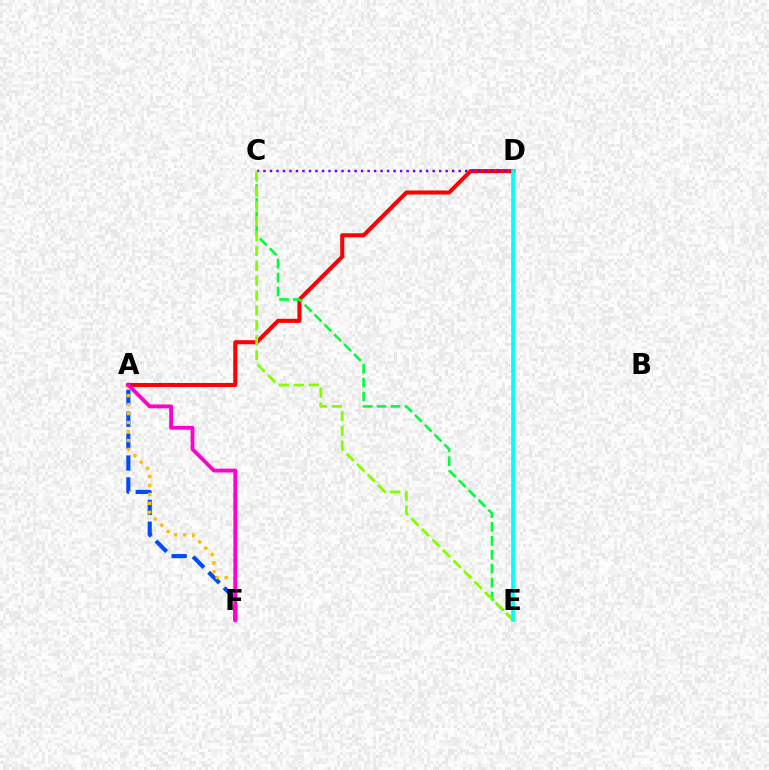{('A', 'F'): [{'color': '#004bff', 'line_style': 'dashed', 'thickness': 2.97}, {'color': '#ffbd00', 'line_style': 'dotted', 'thickness': 2.44}, {'color': '#ff00cf', 'line_style': 'solid', 'thickness': 2.76}], ('A', 'D'): [{'color': '#ff0000', 'line_style': 'solid', 'thickness': 2.92}], ('C', 'D'): [{'color': '#7200ff', 'line_style': 'dotted', 'thickness': 1.77}], ('C', 'E'): [{'color': '#00ff39', 'line_style': 'dashed', 'thickness': 1.89}, {'color': '#84ff00', 'line_style': 'dashed', 'thickness': 2.02}], ('D', 'E'): [{'color': '#00fff6', 'line_style': 'solid', 'thickness': 2.63}]}